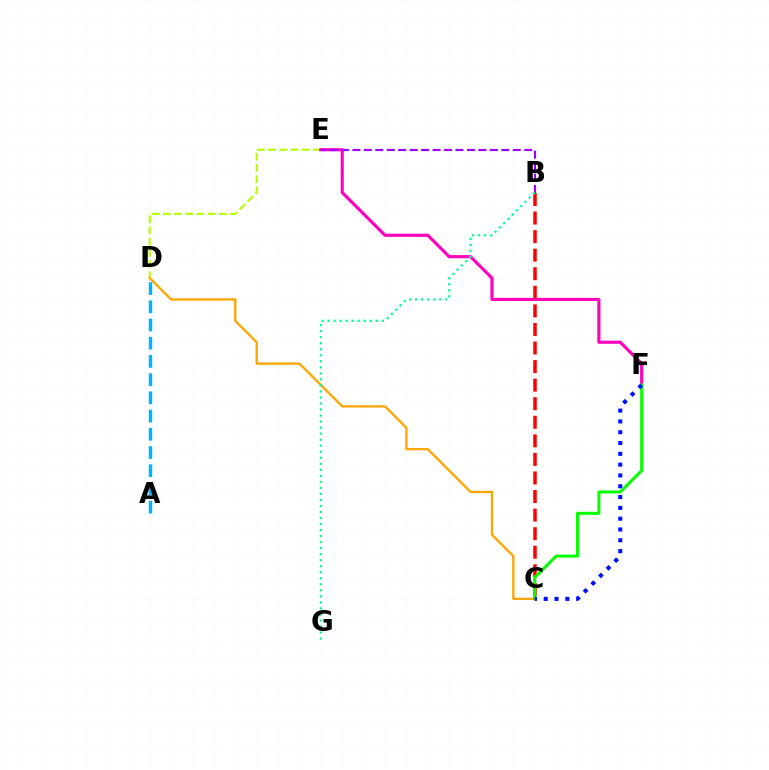{('A', 'D'): [{'color': '#00b5ff', 'line_style': 'dashed', 'thickness': 2.47}], ('D', 'E'): [{'color': '#b3ff00', 'line_style': 'dashed', 'thickness': 1.52}], ('E', 'F'): [{'color': '#ff00bd', 'line_style': 'solid', 'thickness': 2.25}], ('B', 'C'): [{'color': '#ff0000', 'line_style': 'dashed', 'thickness': 2.52}], ('C', 'D'): [{'color': '#ffa500', 'line_style': 'solid', 'thickness': 1.67}], ('C', 'F'): [{'color': '#08ff00', 'line_style': 'solid', 'thickness': 2.19}, {'color': '#0010ff', 'line_style': 'dotted', 'thickness': 2.94}], ('B', 'E'): [{'color': '#9b00ff', 'line_style': 'dashed', 'thickness': 1.56}], ('B', 'G'): [{'color': '#00ff9d', 'line_style': 'dotted', 'thickness': 1.64}]}